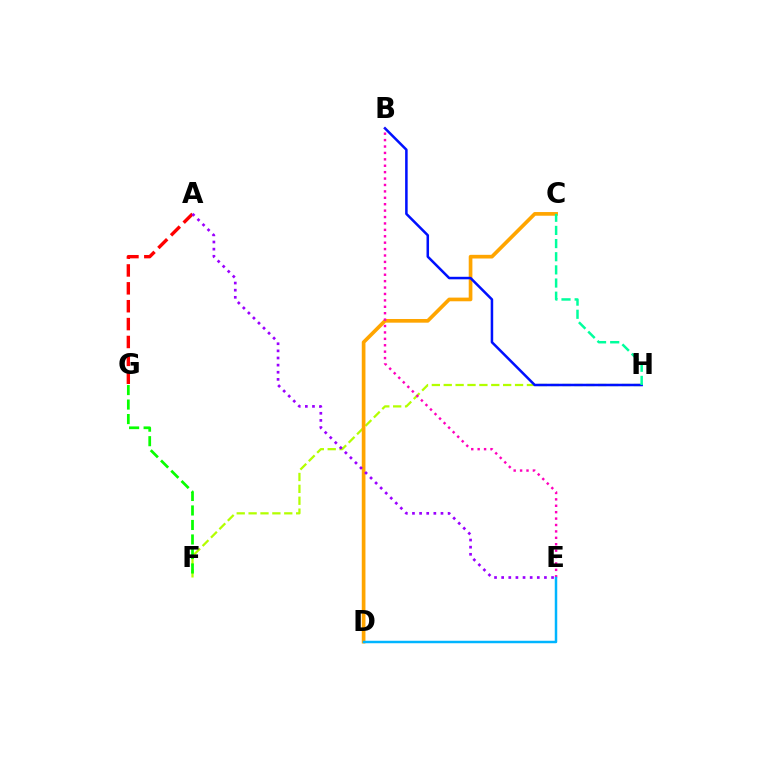{('F', 'H'): [{'color': '#b3ff00', 'line_style': 'dashed', 'thickness': 1.61}], ('C', 'D'): [{'color': '#ffa500', 'line_style': 'solid', 'thickness': 2.65}], ('F', 'G'): [{'color': '#08ff00', 'line_style': 'dashed', 'thickness': 1.97}], ('B', 'H'): [{'color': '#0010ff', 'line_style': 'solid', 'thickness': 1.82}], ('A', 'G'): [{'color': '#ff0000', 'line_style': 'dashed', 'thickness': 2.43}], ('B', 'E'): [{'color': '#ff00bd', 'line_style': 'dotted', 'thickness': 1.74}], ('D', 'E'): [{'color': '#00b5ff', 'line_style': 'solid', 'thickness': 1.79}], ('A', 'E'): [{'color': '#9b00ff', 'line_style': 'dotted', 'thickness': 1.94}], ('C', 'H'): [{'color': '#00ff9d', 'line_style': 'dashed', 'thickness': 1.79}]}